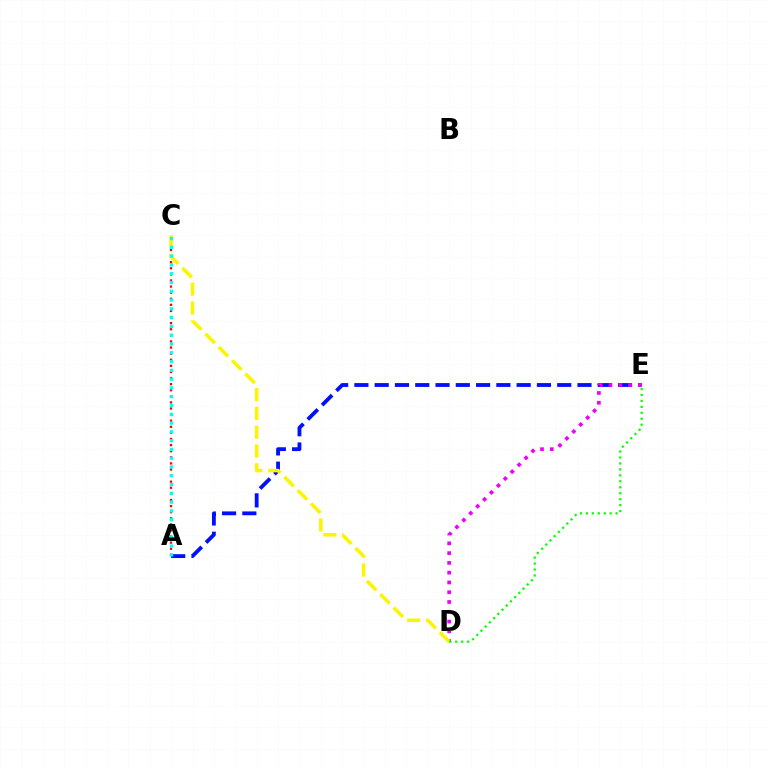{('A', 'C'): [{'color': '#ff0000', 'line_style': 'dotted', 'thickness': 1.66}, {'color': '#00fff6', 'line_style': 'dotted', 'thickness': 2.39}], ('A', 'E'): [{'color': '#0010ff', 'line_style': 'dashed', 'thickness': 2.76}], ('D', 'E'): [{'color': '#ee00ff', 'line_style': 'dotted', 'thickness': 2.66}, {'color': '#08ff00', 'line_style': 'dotted', 'thickness': 1.62}], ('C', 'D'): [{'color': '#fcf500', 'line_style': 'dashed', 'thickness': 2.56}]}